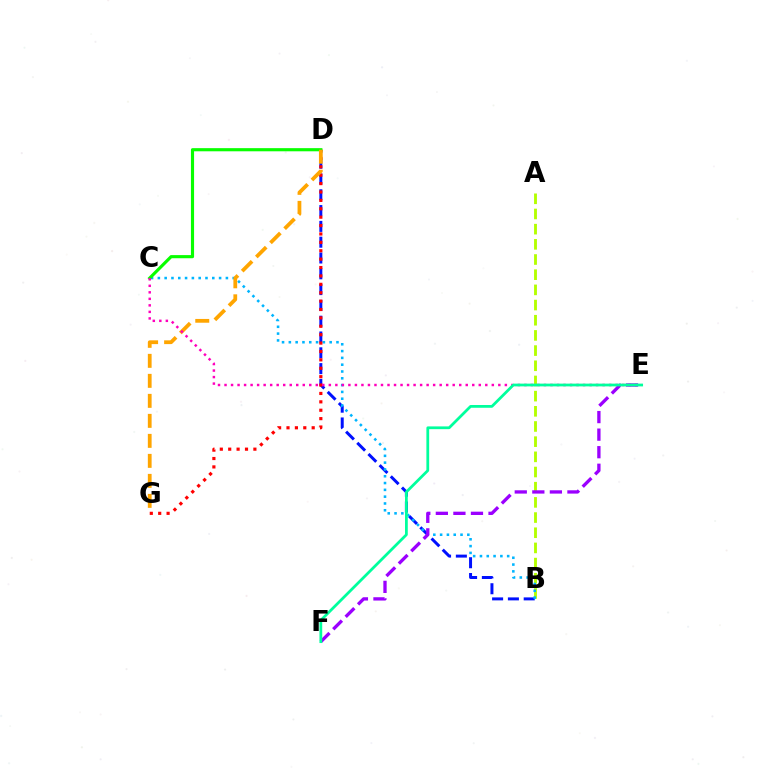{('A', 'B'): [{'color': '#b3ff00', 'line_style': 'dashed', 'thickness': 2.06}], ('B', 'D'): [{'color': '#0010ff', 'line_style': 'dashed', 'thickness': 2.15}], ('B', 'C'): [{'color': '#00b5ff', 'line_style': 'dotted', 'thickness': 1.85}], ('D', 'G'): [{'color': '#ff0000', 'line_style': 'dotted', 'thickness': 2.28}, {'color': '#ffa500', 'line_style': 'dashed', 'thickness': 2.72}], ('C', 'D'): [{'color': '#08ff00', 'line_style': 'solid', 'thickness': 2.26}], ('C', 'E'): [{'color': '#ff00bd', 'line_style': 'dotted', 'thickness': 1.77}], ('E', 'F'): [{'color': '#9b00ff', 'line_style': 'dashed', 'thickness': 2.38}, {'color': '#00ff9d', 'line_style': 'solid', 'thickness': 1.99}]}